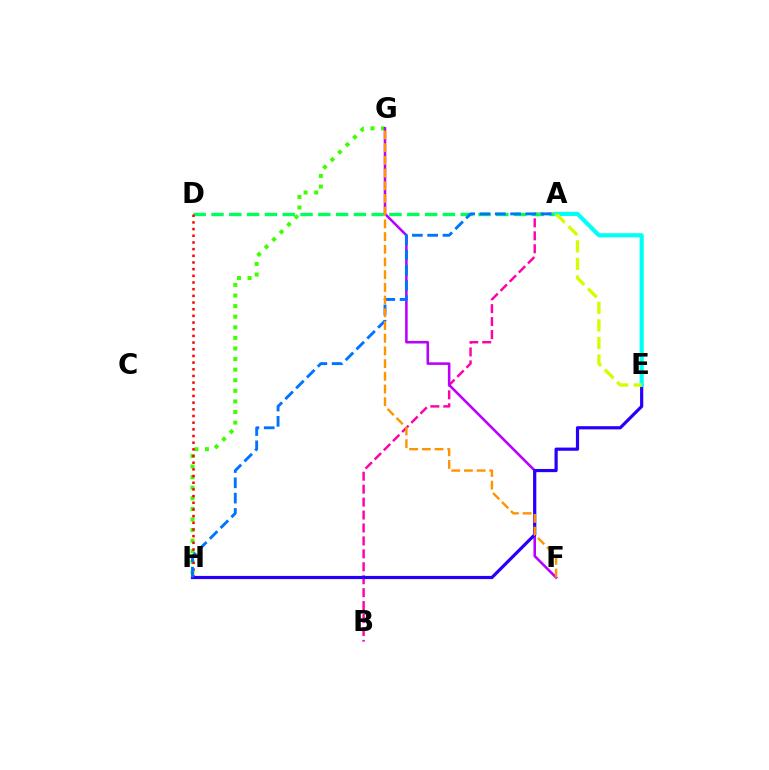{('G', 'H'): [{'color': '#3dff00', 'line_style': 'dotted', 'thickness': 2.88}], ('A', 'B'): [{'color': '#ff00ac', 'line_style': 'dashed', 'thickness': 1.76}], ('A', 'D'): [{'color': '#00ff5c', 'line_style': 'dashed', 'thickness': 2.42}], ('D', 'H'): [{'color': '#ff0000', 'line_style': 'dotted', 'thickness': 1.81}], ('F', 'G'): [{'color': '#b900ff', 'line_style': 'solid', 'thickness': 1.84}, {'color': '#ff9400', 'line_style': 'dashed', 'thickness': 1.73}], ('E', 'H'): [{'color': '#2500ff', 'line_style': 'solid', 'thickness': 2.29}], ('A', 'H'): [{'color': '#0074ff', 'line_style': 'dashed', 'thickness': 2.08}], ('A', 'E'): [{'color': '#00fff6', 'line_style': 'solid', 'thickness': 2.98}, {'color': '#d1ff00', 'line_style': 'dashed', 'thickness': 2.39}]}